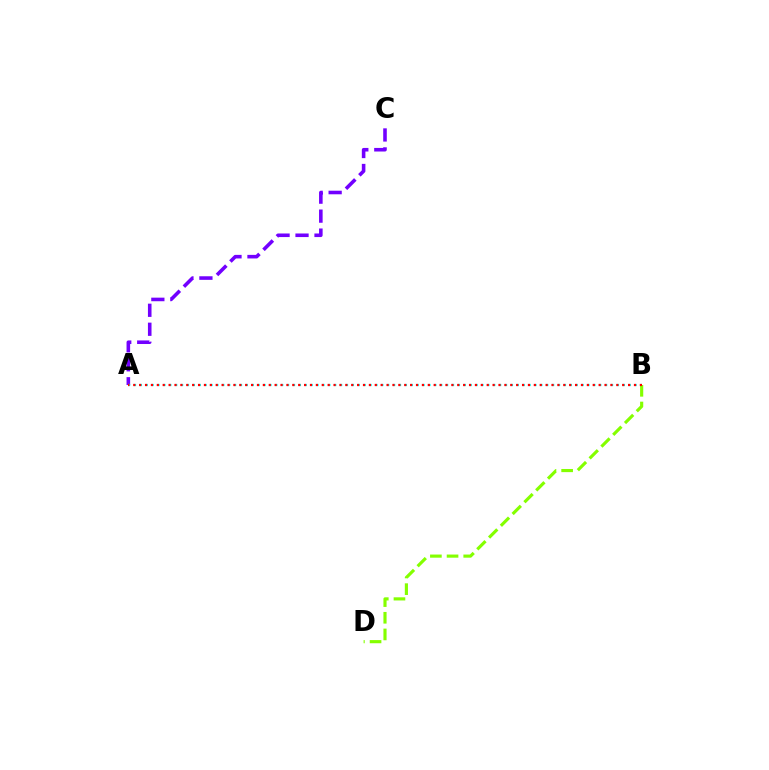{('A', 'C'): [{'color': '#7200ff', 'line_style': 'dashed', 'thickness': 2.58}], ('A', 'B'): [{'color': '#00fff6', 'line_style': 'dotted', 'thickness': 1.6}, {'color': '#ff0000', 'line_style': 'dotted', 'thickness': 1.6}], ('B', 'D'): [{'color': '#84ff00', 'line_style': 'dashed', 'thickness': 2.26}]}